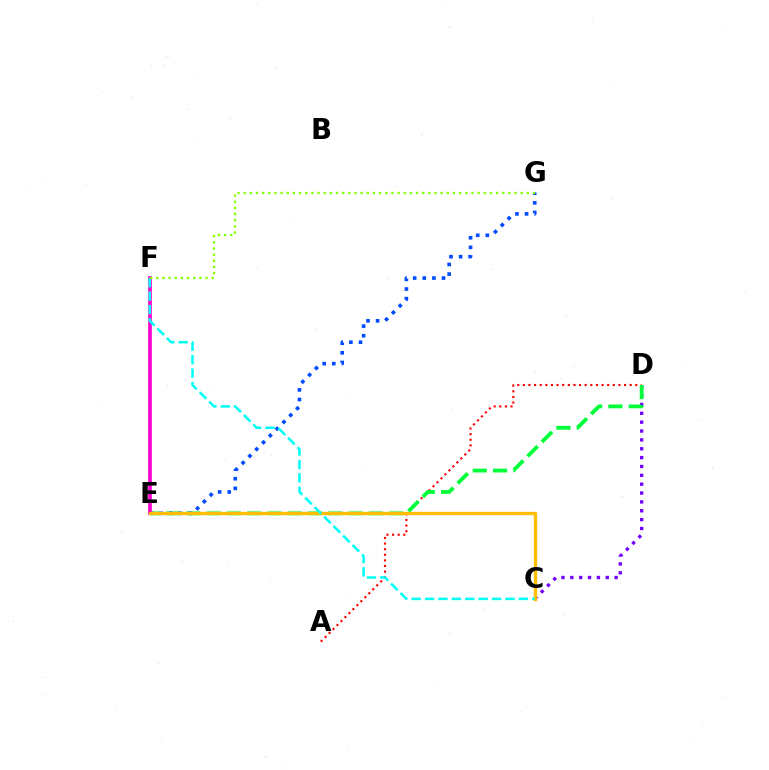{('A', 'D'): [{'color': '#ff0000', 'line_style': 'dotted', 'thickness': 1.53}], ('C', 'D'): [{'color': '#7200ff', 'line_style': 'dotted', 'thickness': 2.41}], ('D', 'E'): [{'color': '#00ff39', 'line_style': 'dashed', 'thickness': 2.75}], ('E', 'G'): [{'color': '#004bff', 'line_style': 'dotted', 'thickness': 2.61}], ('E', 'F'): [{'color': '#ff00cf', 'line_style': 'solid', 'thickness': 2.64}], ('C', 'E'): [{'color': '#ffbd00', 'line_style': 'solid', 'thickness': 2.39}], ('C', 'F'): [{'color': '#00fff6', 'line_style': 'dashed', 'thickness': 1.82}], ('F', 'G'): [{'color': '#84ff00', 'line_style': 'dotted', 'thickness': 1.67}]}